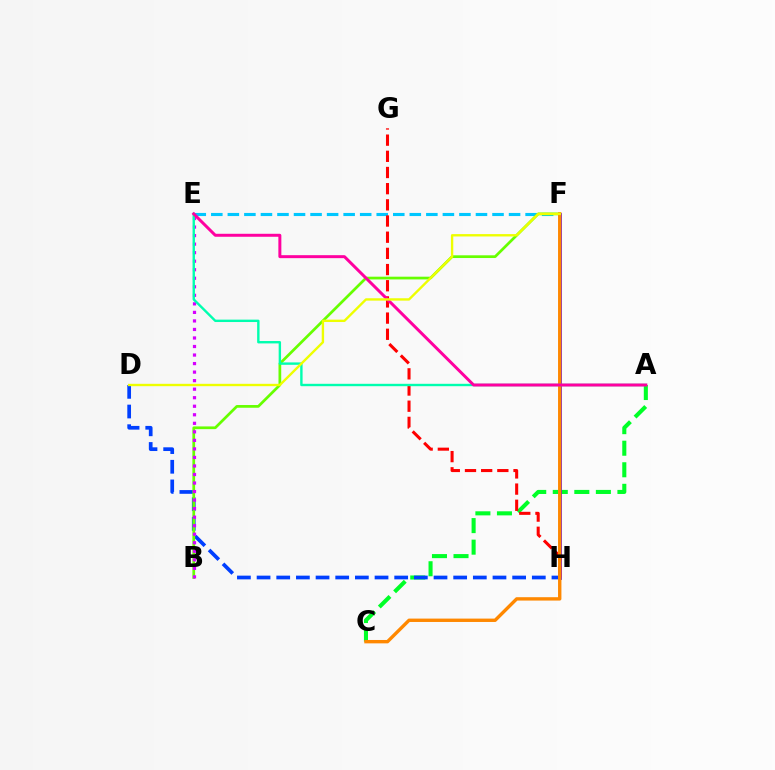{('A', 'C'): [{'color': '#00ff27', 'line_style': 'dashed', 'thickness': 2.93}], ('D', 'H'): [{'color': '#003fff', 'line_style': 'dashed', 'thickness': 2.67}], ('E', 'F'): [{'color': '#00c7ff', 'line_style': 'dashed', 'thickness': 2.25}], ('B', 'F'): [{'color': '#66ff00', 'line_style': 'solid', 'thickness': 1.96}], ('F', 'H'): [{'color': '#4f00ff', 'line_style': 'solid', 'thickness': 1.99}], ('G', 'H'): [{'color': '#ff0000', 'line_style': 'dashed', 'thickness': 2.2}], ('C', 'F'): [{'color': '#ff8800', 'line_style': 'solid', 'thickness': 2.43}], ('B', 'E'): [{'color': '#d600ff', 'line_style': 'dotted', 'thickness': 2.32}], ('A', 'E'): [{'color': '#00ffaf', 'line_style': 'solid', 'thickness': 1.72}, {'color': '#ff00a0', 'line_style': 'solid', 'thickness': 2.15}], ('D', 'F'): [{'color': '#eeff00', 'line_style': 'solid', 'thickness': 1.71}]}